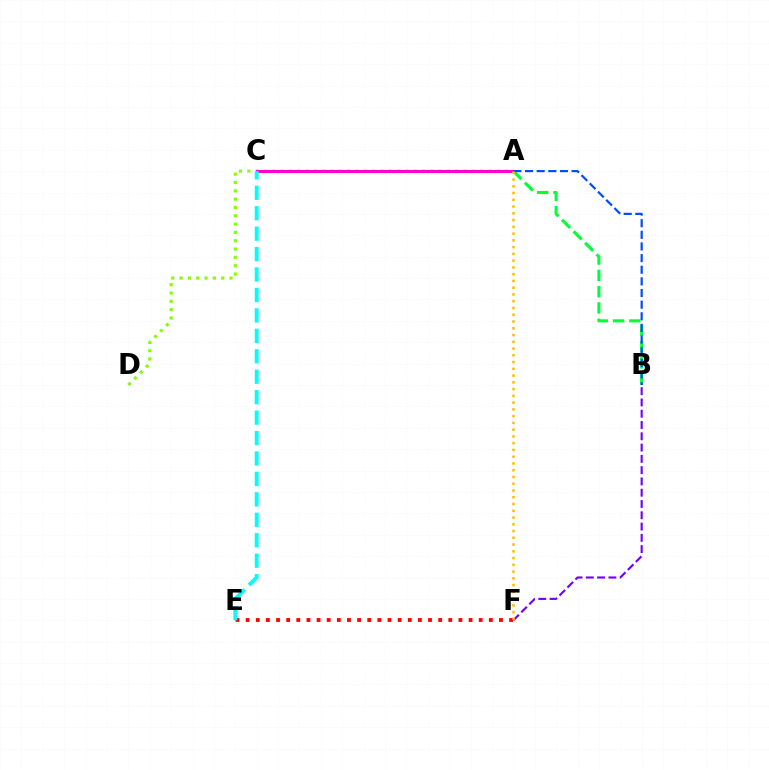{('B', 'F'): [{'color': '#7200ff', 'line_style': 'dashed', 'thickness': 1.53}], ('A', 'D'): [{'color': '#84ff00', 'line_style': 'dotted', 'thickness': 2.26}], ('A', 'C'): [{'color': '#ff00cf', 'line_style': 'solid', 'thickness': 2.21}], ('E', 'F'): [{'color': '#ff0000', 'line_style': 'dotted', 'thickness': 2.75}], ('A', 'B'): [{'color': '#00ff39', 'line_style': 'dashed', 'thickness': 2.21}, {'color': '#004bff', 'line_style': 'dashed', 'thickness': 1.58}], ('C', 'E'): [{'color': '#00fff6', 'line_style': 'dashed', 'thickness': 2.78}], ('A', 'F'): [{'color': '#ffbd00', 'line_style': 'dotted', 'thickness': 1.84}]}